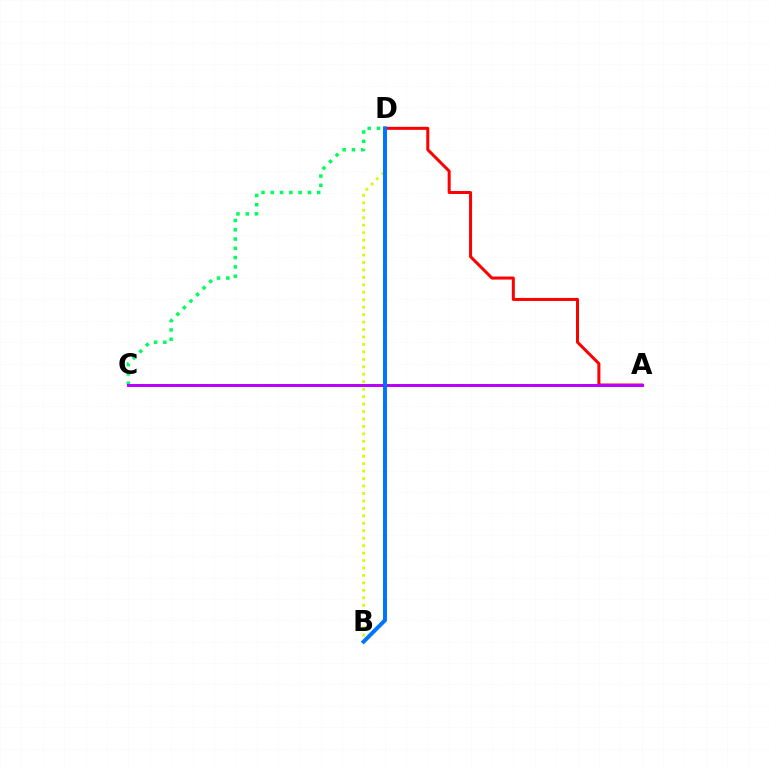{('B', 'D'): [{'color': '#d1ff00', 'line_style': 'dotted', 'thickness': 2.02}, {'color': '#0074ff', 'line_style': 'solid', 'thickness': 2.85}], ('A', 'D'): [{'color': '#ff0000', 'line_style': 'solid', 'thickness': 2.17}], ('C', 'D'): [{'color': '#00ff5c', 'line_style': 'dotted', 'thickness': 2.52}], ('A', 'C'): [{'color': '#b900ff', 'line_style': 'solid', 'thickness': 2.14}]}